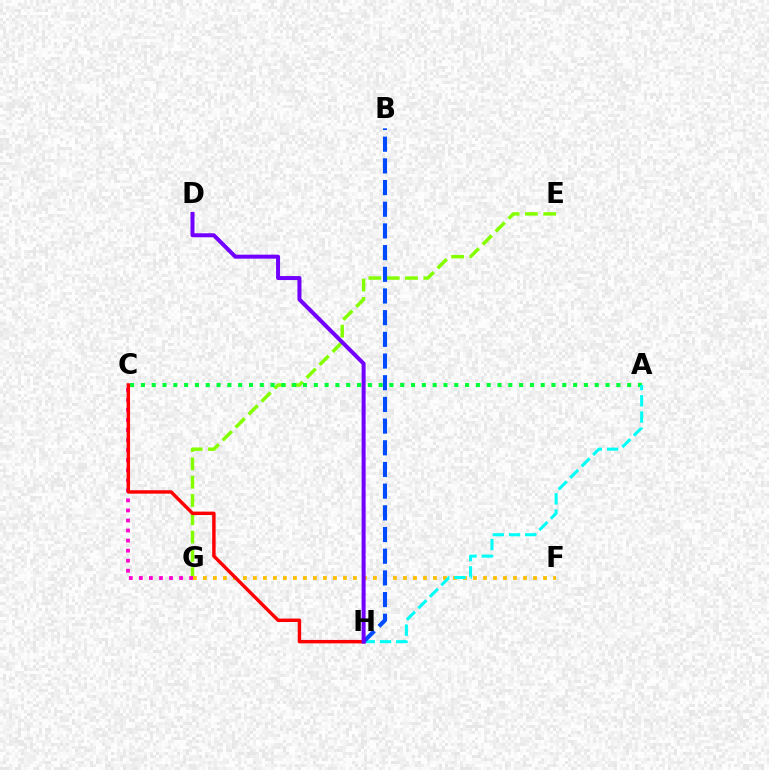{('E', 'G'): [{'color': '#84ff00', 'line_style': 'dashed', 'thickness': 2.49}], ('F', 'G'): [{'color': '#ffbd00', 'line_style': 'dotted', 'thickness': 2.72}], ('C', 'G'): [{'color': '#ff00cf', 'line_style': 'dotted', 'thickness': 2.73}], ('A', 'C'): [{'color': '#00ff39', 'line_style': 'dotted', 'thickness': 2.94}], ('A', 'H'): [{'color': '#00fff6', 'line_style': 'dashed', 'thickness': 2.2}], ('C', 'H'): [{'color': '#ff0000', 'line_style': 'solid', 'thickness': 2.48}], ('B', 'H'): [{'color': '#004bff', 'line_style': 'dashed', 'thickness': 2.95}], ('D', 'H'): [{'color': '#7200ff', 'line_style': 'solid', 'thickness': 2.88}]}